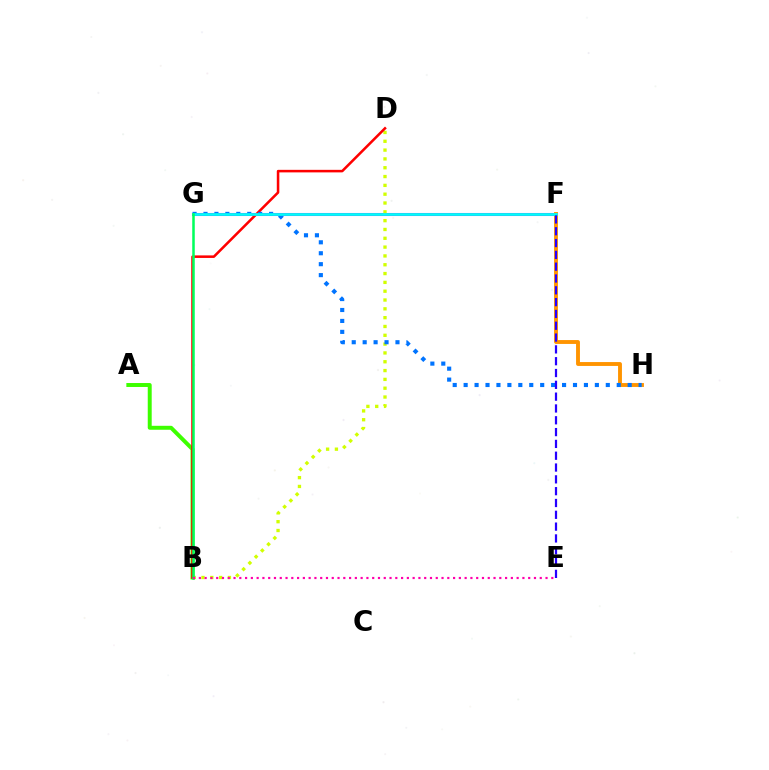{('F', 'G'): [{'color': '#b900ff', 'line_style': 'solid', 'thickness': 2.19}, {'color': '#00fff6', 'line_style': 'solid', 'thickness': 1.96}], ('B', 'D'): [{'color': '#d1ff00', 'line_style': 'dotted', 'thickness': 2.4}, {'color': '#ff0000', 'line_style': 'solid', 'thickness': 1.83}], ('A', 'B'): [{'color': '#3dff00', 'line_style': 'solid', 'thickness': 2.85}], ('F', 'H'): [{'color': '#ff9400', 'line_style': 'solid', 'thickness': 2.79}], ('G', 'H'): [{'color': '#0074ff', 'line_style': 'dotted', 'thickness': 2.97}], ('B', 'G'): [{'color': '#00ff5c', 'line_style': 'solid', 'thickness': 1.82}], ('E', 'F'): [{'color': '#2500ff', 'line_style': 'dashed', 'thickness': 1.61}], ('B', 'E'): [{'color': '#ff00ac', 'line_style': 'dotted', 'thickness': 1.57}]}